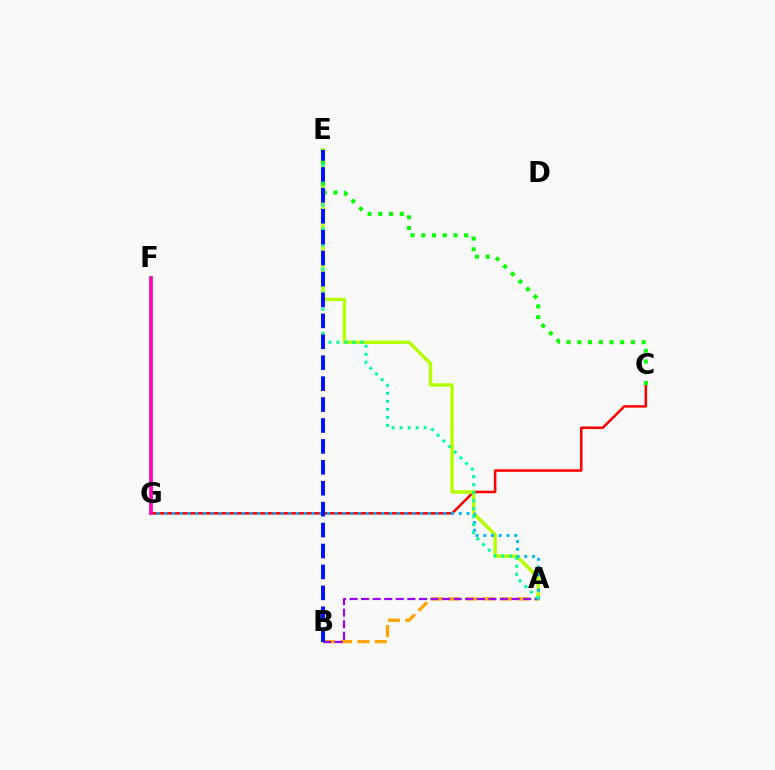{('C', 'G'): [{'color': '#ff0000', 'line_style': 'solid', 'thickness': 1.83}], ('A', 'E'): [{'color': '#b3ff00', 'line_style': 'solid', 'thickness': 2.46}, {'color': '#00ff9d', 'line_style': 'dotted', 'thickness': 2.18}], ('A', 'G'): [{'color': '#00b5ff', 'line_style': 'dotted', 'thickness': 2.11}], ('A', 'B'): [{'color': '#ffa500', 'line_style': 'dashed', 'thickness': 2.35}, {'color': '#9b00ff', 'line_style': 'dashed', 'thickness': 1.57}], ('C', 'E'): [{'color': '#08ff00', 'line_style': 'dotted', 'thickness': 2.91}], ('B', 'E'): [{'color': '#0010ff', 'line_style': 'dashed', 'thickness': 2.84}], ('F', 'G'): [{'color': '#ff00bd', 'line_style': 'solid', 'thickness': 2.65}]}